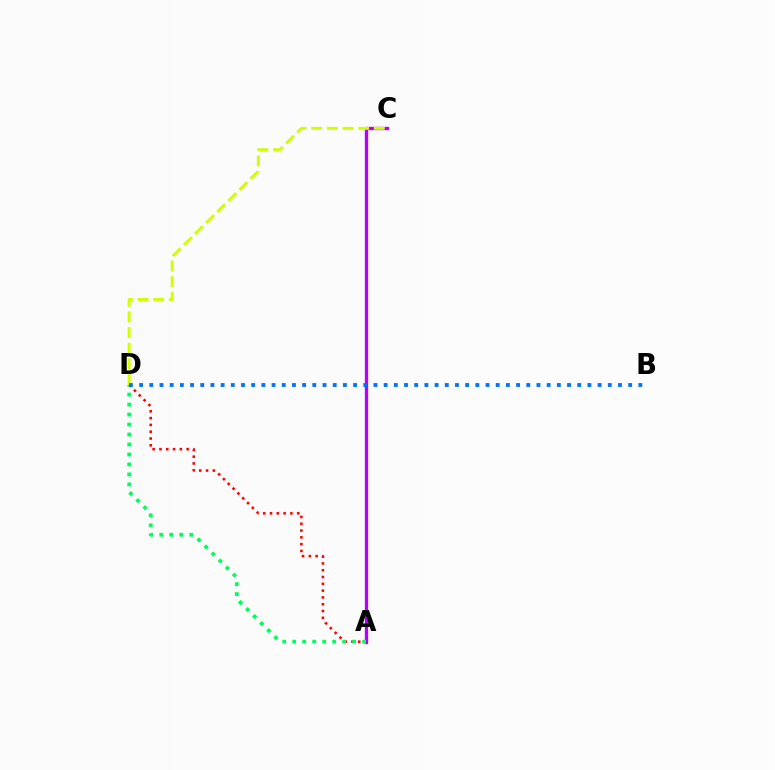{('A', 'D'): [{'color': '#ff0000', 'line_style': 'dotted', 'thickness': 1.85}, {'color': '#00ff5c', 'line_style': 'dotted', 'thickness': 2.71}], ('A', 'C'): [{'color': '#b900ff', 'line_style': 'solid', 'thickness': 2.4}], ('C', 'D'): [{'color': '#d1ff00', 'line_style': 'dashed', 'thickness': 2.13}], ('B', 'D'): [{'color': '#0074ff', 'line_style': 'dotted', 'thickness': 2.77}]}